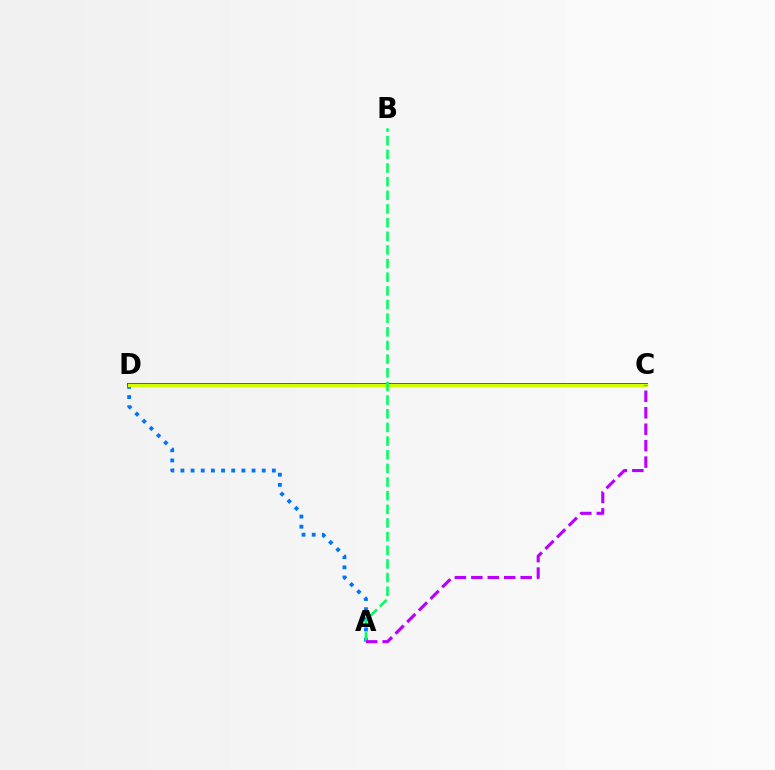{('A', 'D'): [{'color': '#0074ff', 'line_style': 'dotted', 'thickness': 2.76}], ('C', 'D'): [{'color': '#ff0000', 'line_style': 'solid', 'thickness': 2.88}, {'color': '#d1ff00', 'line_style': 'solid', 'thickness': 2.38}], ('A', 'B'): [{'color': '#00ff5c', 'line_style': 'dashed', 'thickness': 1.85}], ('A', 'C'): [{'color': '#b900ff', 'line_style': 'dashed', 'thickness': 2.23}]}